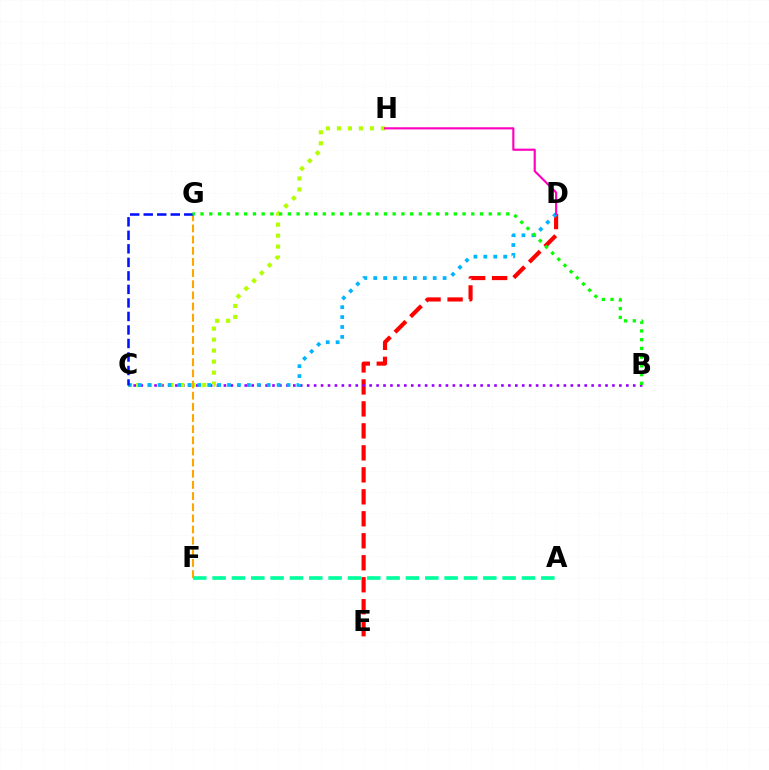{('D', 'E'): [{'color': '#ff0000', 'line_style': 'dashed', 'thickness': 2.99}], ('B', 'C'): [{'color': '#9b00ff', 'line_style': 'dotted', 'thickness': 1.88}], ('C', 'H'): [{'color': '#b3ff00', 'line_style': 'dotted', 'thickness': 2.99}], ('C', 'D'): [{'color': '#00b5ff', 'line_style': 'dotted', 'thickness': 2.69}], ('D', 'H'): [{'color': '#ff00bd', 'line_style': 'solid', 'thickness': 1.54}], ('F', 'G'): [{'color': '#ffa500', 'line_style': 'dashed', 'thickness': 1.51}], ('A', 'F'): [{'color': '#00ff9d', 'line_style': 'dashed', 'thickness': 2.63}], ('C', 'G'): [{'color': '#0010ff', 'line_style': 'dashed', 'thickness': 1.84}], ('B', 'G'): [{'color': '#08ff00', 'line_style': 'dotted', 'thickness': 2.37}]}